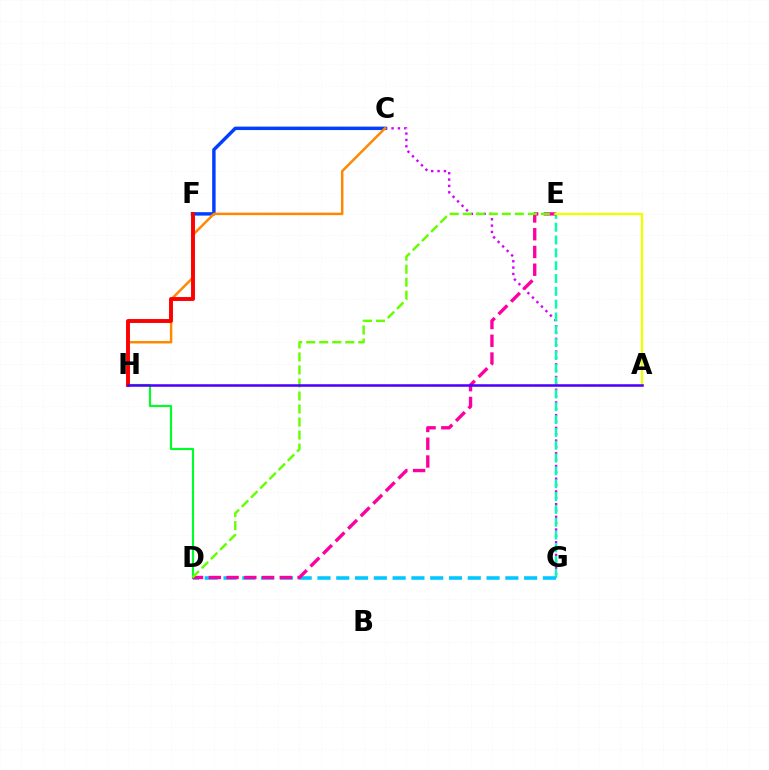{('C', 'G'): [{'color': '#d600ff', 'line_style': 'dotted', 'thickness': 1.73}], ('E', 'G'): [{'color': '#00ffaf', 'line_style': 'dashed', 'thickness': 1.74}], ('D', 'H'): [{'color': '#00ff27', 'line_style': 'solid', 'thickness': 1.55}], ('D', 'G'): [{'color': '#00c7ff', 'line_style': 'dashed', 'thickness': 2.55}], ('D', 'E'): [{'color': '#ff00a0', 'line_style': 'dashed', 'thickness': 2.41}, {'color': '#66ff00', 'line_style': 'dashed', 'thickness': 1.77}], ('C', 'F'): [{'color': '#003fff', 'line_style': 'solid', 'thickness': 2.47}], ('A', 'E'): [{'color': '#eeff00', 'line_style': 'solid', 'thickness': 1.65}], ('C', 'H'): [{'color': '#ff8800', 'line_style': 'solid', 'thickness': 1.79}], ('F', 'H'): [{'color': '#ff0000', 'line_style': 'solid', 'thickness': 2.82}], ('A', 'H'): [{'color': '#4f00ff', 'line_style': 'solid', 'thickness': 1.84}]}